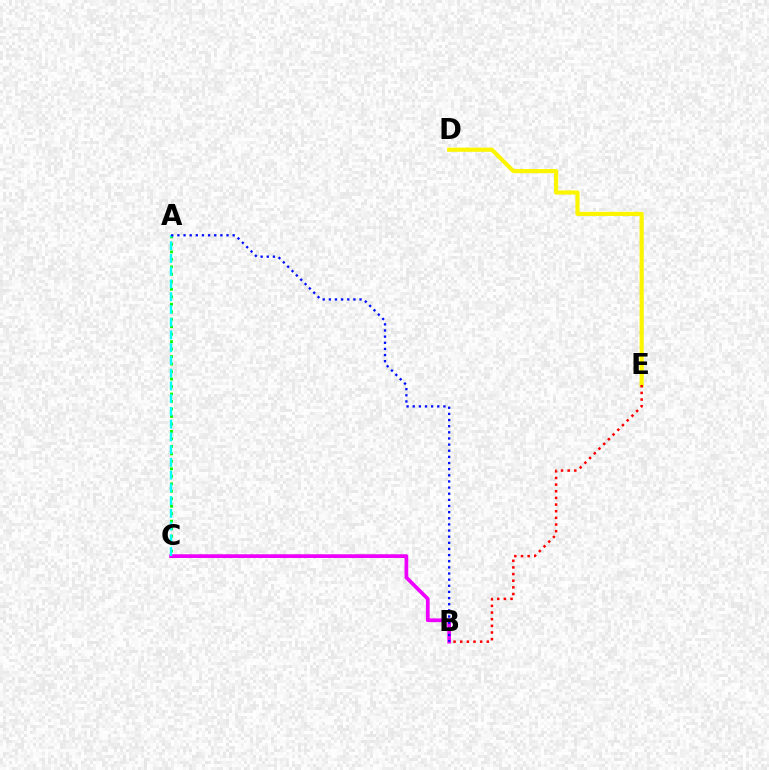{('A', 'C'): [{'color': '#08ff00', 'line_style': 'dotted', 'thickness': 2.03}, {'color': '#00fff6', 'line_style': 'dashed', 'thickness': 1.73}], ('D', 'E'): [{'color': '#fcf500', 'line_style': 'solid', 'thickness': 2.99}], ('B', 'C'): [{'color': '#ee00ff', 'line_style': 'solid', 'thickness': 2.68}], ('B', 'E'): [{'color': '#ff0000', 'line_style': 'dotted', 'thickness': 1.81}], ('A', 'B'): [{'color': '#0010ff', 'line_style': 'dotted', 'thickness': 1.67}]}